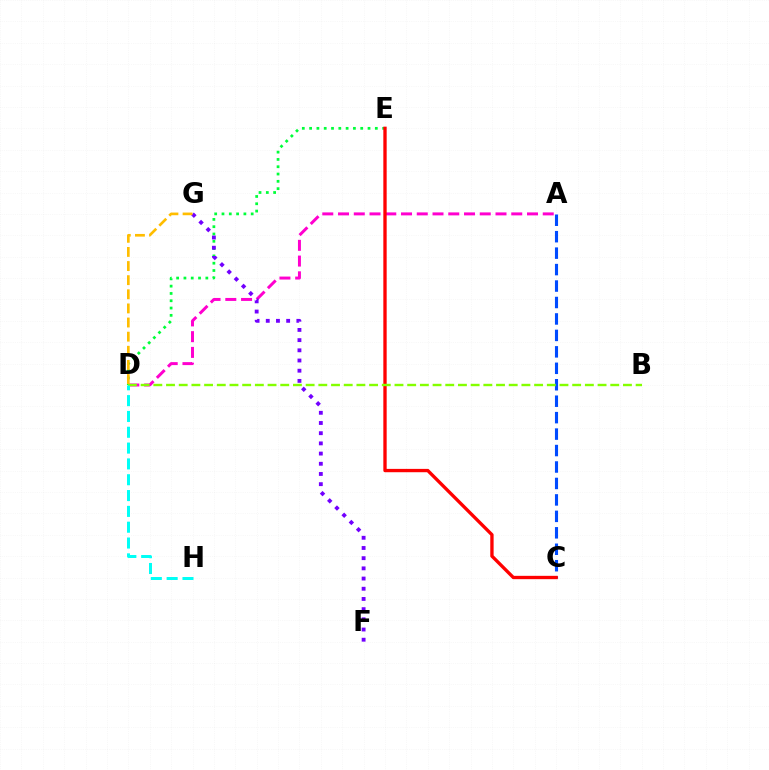{('A', 'D'): [{'color': '#ff00cf', 'line_style': 'dashed', 'thickness': 2.14}], ('A', 'C'): [{'color': '#004bff', 'line_style': 'dashed', 'thickness': 2.23}], ('D', 'E'): [{'color': '#00ff39', 'line_style': 'dotted', 'thickness': 1.98}], ('C', 'E'): [{'color': '#ff0000', 'line_style': 'solid', 'thickness': 2.4}], ('F', 'G'): [{'color': '#7200ff', 'line_style': 'dotted', 'thickness': 2.77}], ('B', 'D'): [{'color': '#84ff00', 'line_style': 'dashed', 'thickness': 1.72}], ('D', 'H'): [{'color': '#00fff6', 'line_style': 'dashed', 'thickness': 2.15}], ('D', 'G'): [{'color': '#ffbd00', 'line_style': 'dashed', 'thickness': 1.92}]}